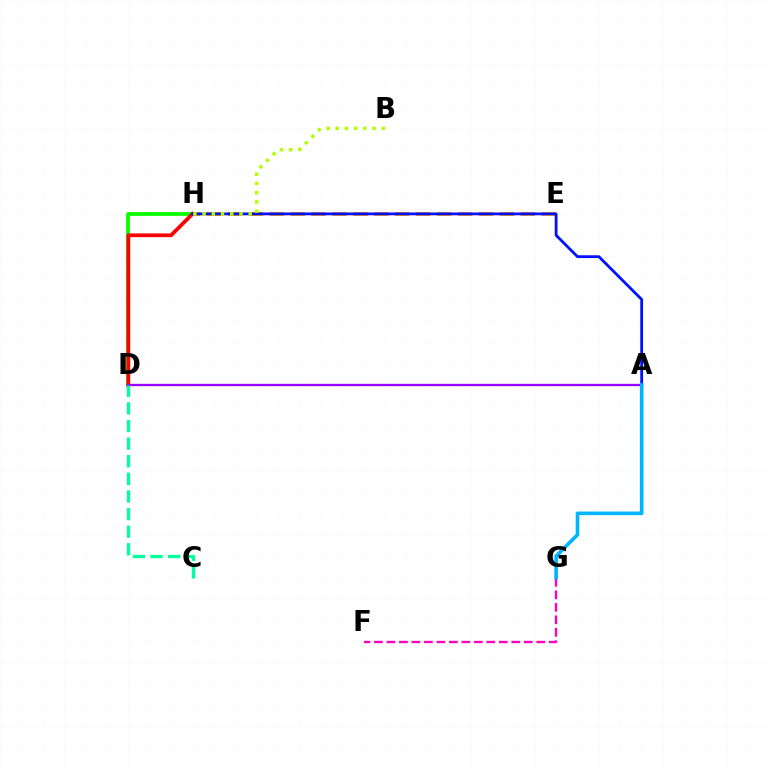{('E', 'H'): [{'color': '#ffa500', 'line_style': 'dashed', 'thickness': 2.84}], ('D', 'H'): [{'color': '#08ff00', 'line_style': 'solid', 'thickness': 2.71}, {'color': '#ff0000', 'line_style': 'solid', 'thickness': 2.71}], ('A', 'D'): [{'color': '#9b00ff', 'line_style': 'solid', 'thickness': 1.68}], ('C', 'D'): [{'color': '#00ff9d', 'line_style': 'dashed', 'thickness': 2.39}], ('A', 'H'): [{'color': '#0010ff', 'line_style': 'solid', 'thickness': 2.01}], ('B', 'H'): [{'color': '#b3ff00', 'line_style': 'dotted', 'thickness': 2.5}], ('F', 'G'): [{'color': '#ff00bd', 'line_style': 'dashed', 'thickness': 1.7}], ('A', 'G'): [{'color': '#00b5ff', 'line_style': 'solid', 'thickness': 2.6}]}